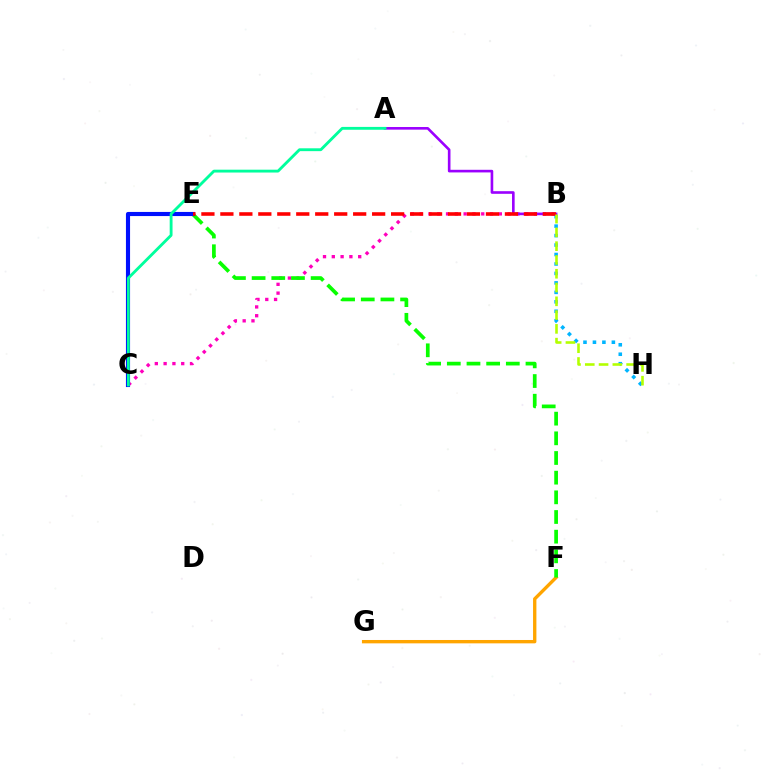{('F', 'G'): [{'color': '#ffa500', 'line_style': 'solid', 'thickness': 2.42}], ('B', 'H'): [{'color': '#00b5ff', 'line_style': 'dotted', 'thickness': 2.57}, {'color': '#b3ff00', 'line_style': 'dashed', 'thickness': 1.87}], ('B', 'C'): [{'color': '#ff00bd', 'line_style': 'dotted', 'thickness': 2.39}], ('A', 'B'): [{'color': '#9b00ff', 'line_style': 'solid', 'thickness': 1.89}], ('E', 'F'): [{'color': '#08ff00', 'line_style': 'dashed', 'thickness': 2.67}], ('C', 'E'): [{'color': '#0010ff', 'line_style': 'solid', 'thickness': 2.97}], ('B', 'E'): [{'color': '#ff0000', 'line_style': 'dashed', 'thickness': 2.58}], ('A', 'C'): [{'color': '#00ff9d', 'line_style': 'solid', 'thickness': 2.05}]}